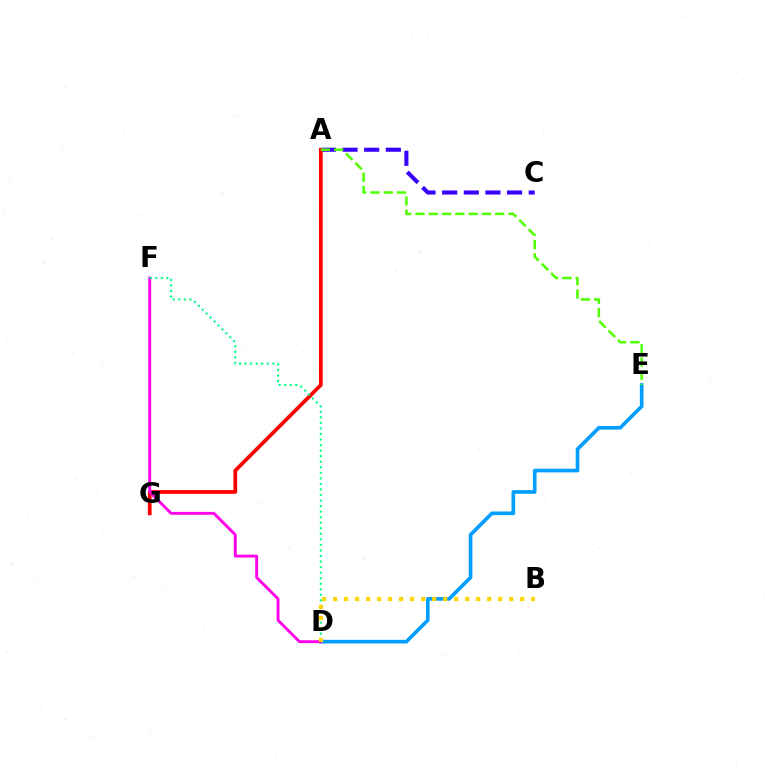{('D', 'E'): [{'color': '#009eff', 'line_style': 'solid', 'thickness': 2.62}], ('A', 'C'): [{'color': '#3700ff', 'line_style': 'dashed', 'thickness': 2.94}], ('A', 'G'): [{'color': '#ff0000', 'line_style': 'solid', 'thickness': 2.7}], ('A', 'E'): [{'color': '#4fff00', 'line_style': 'dashed', 'thickness': 1.81}], ('D', 'F'): [{'color': '#ff00ed', 'line_style': 'solid', 'thickness': 2.08}, {'color': '#00ff86', 'line_style': 'dotted', 'thickness': 1.51}], ('B', 'D'): [{'color': '#ffd500', 'line_style': 'dotted', 'thickness': 2.99}]}